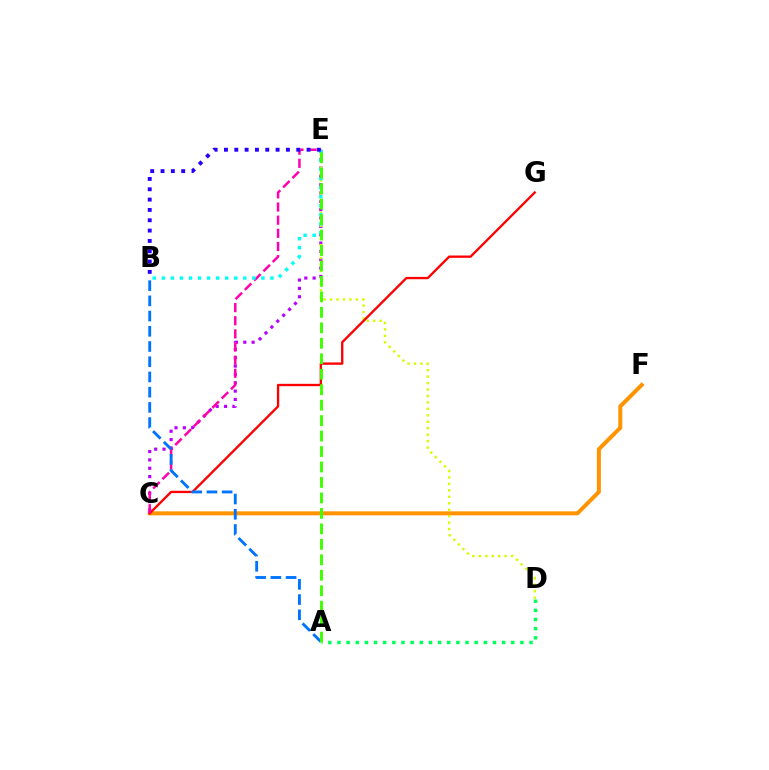{('A', 'D'): [{'color': '#00ff5c', 'line_style': 'dotted', 'thickness': 2.49}], ('C', 'F'): [{'color': '#ff9400', 'line_style': 'solid', 'thickness': 2.89}], ('C', 'E'): [{'color': '#b900ff', 'line_style': 'dotted', 'thickness': 2.27}, {'color': '#ff00ac', 'line_style': 'dashed', 'thickness': 1.79}], ('D', 'E'): [{'color': '#d1ff00', 'line_style': 'dotted', 'thickness': 1.75}], ('C', 'G'): [{'color': '#ff0000', 'line_style': 'solid', 'thickness': 1.67}], ('A', 'B'): [{'color': '#0074ff', 'line_style': 'dashed', 'thickness': 2.07}], ('B', 'E'): [{'color': '#00fff6', 'line_style': 'dotted', 'thickness': 2.46}, {'color': '#2500ff', 'line_style': 'dotted', 'thickness': 2.81}], ('A', 'E'): [{'color': '#3dff00', 'line_style': 'dashed', 'thickness': 2.1}]}